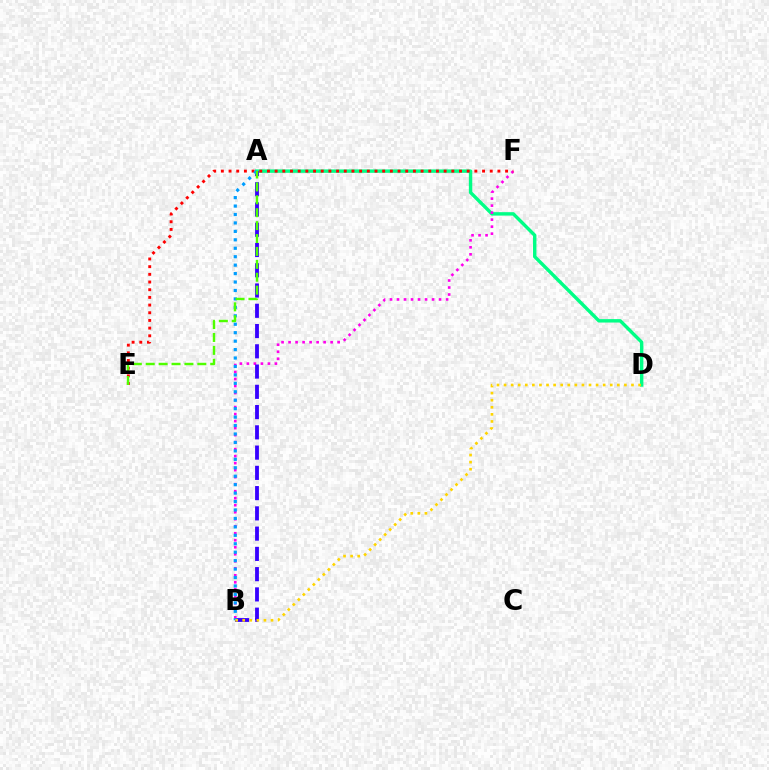{('A', 'D'): [{'color': '#00ff86', 'line_style': 'solid', 'thickness': 2.46}], ('B', 'F'): [{'color': '#ff00ed', 'line_style': 'dotted', 'thickness': 1.9}], ('E', 'F'): [{'color': '#ff0000', 'line_style': 'dotted', 'thickness': 2.09}], ('A', 'B'): [{'color': '#3700ff', 'line_style': 'dashed', 'thickness': 2.75}, {'color': '#009eff', 'line_style': 'dotted', 'thickness': 2.29}], ('B', 'D'): [{'color': '#ffd500', 'line_style': 'dotted', 'thickness': 1.92}], ('A', 'E'): [{'color': '#4fff00', 'line_style': 'dashed', 'thickness': 1.75}]}